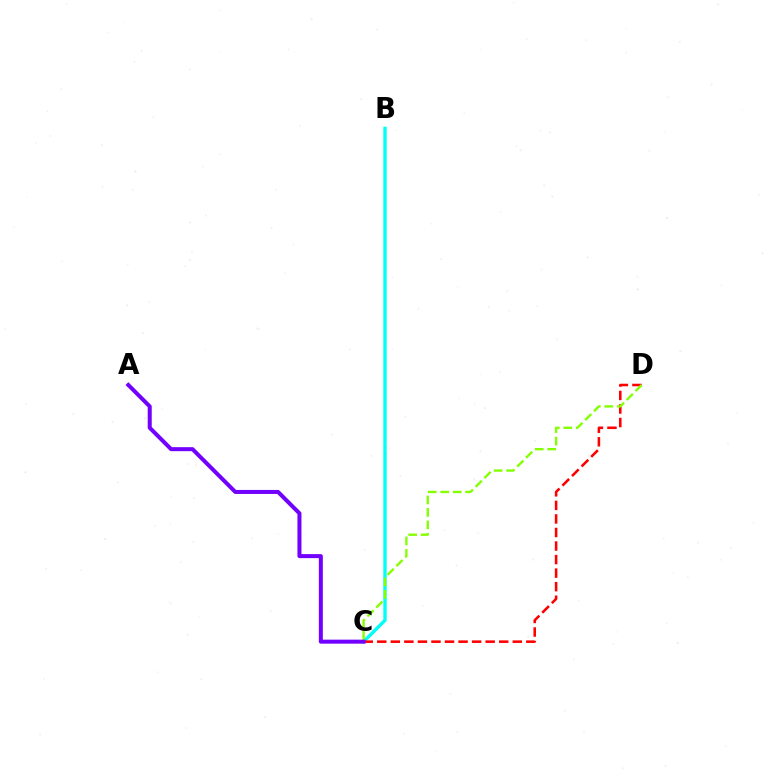{('B', 'C'): [{'color': '#00fff6', 'line_style': 'solid', 'thickness': 2.41}], ('C', 'D'): [{'color': '#ff0000', 'line_style': 'dashed', 'thickness': 1.84}, {'color': '#84ff00', 'line_style': 'dashed', 'thickness': 1.69}], ('A', 'C'): [{'color': '#7200ff', 'line_style': 'solid', 'thickness': 2.89}]}